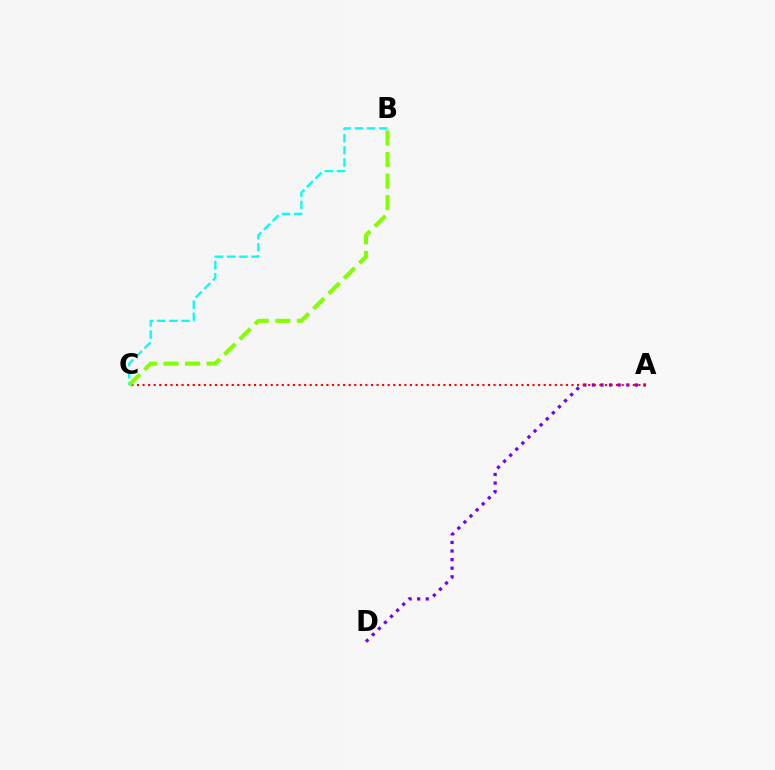{('A', 'D'): [{'color': '#7200ff', 'line_style': 'dotted', 'thickness': 2.33}], ('A', 'C'): [{'color': '#ff0000', 'line_style': 'dotted', 'thickness': 1.51}], ('B', 'C'): [{'color': '#00fff6', 'line_style': 'dashed', 'thickness': 1.65}, {'color': '#84ff00', 'line_style': 'dashed', 'thickness': 2.93}]}